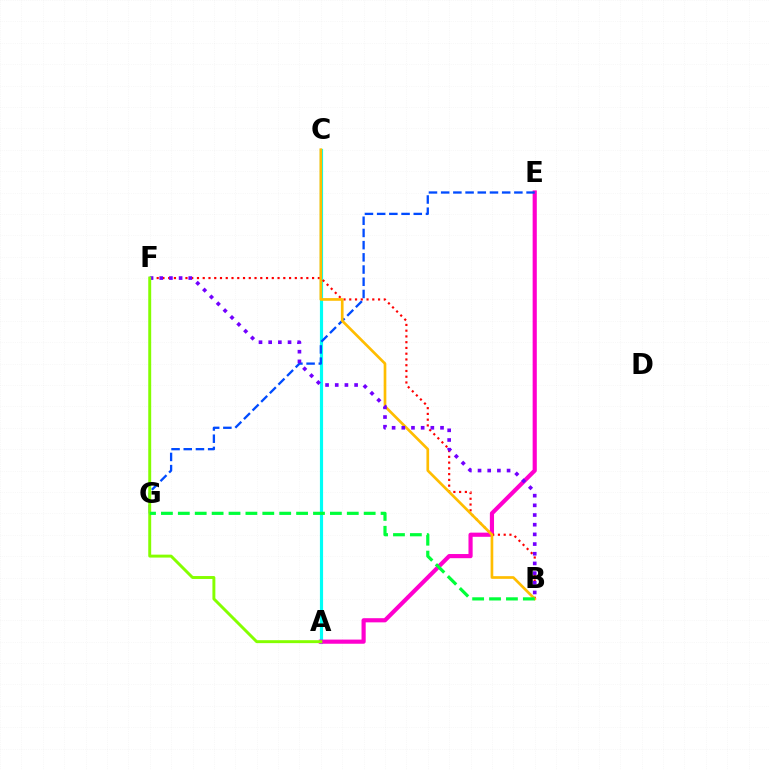{('A', 'C'): [{'color': '#00fff6', 'line_style': 'solid', 'thickness': 2.28}], ('A', 'E'): [{'color': '#ff00cf', 'line_style': 'solid', 'thickness': 2.99}], ('B', 'F'): [{'color': '#ff0000', 'line_style': 'dotted', 'thickness': 1.56}, {'color': '#7200ff', 'line_style': 'dotted', 'thickness': 2.63}], ('E', 'G'): [{'color': '#004bff', 'line_style': 'dashed', 'thickness': 1.66}], ('B', 'C'): [{'color': '#ffbd00', 'line_style': 'solid', 'thickness': 1.93}], ('A', 'F'): [{'color': '#84ff00', 'line_style': 'solid', 'thickness': 2.11}], ('B', 'G'): [{'color': '#00ff39', 'line_style': 'dashed', 'thickness': 2.3}]}